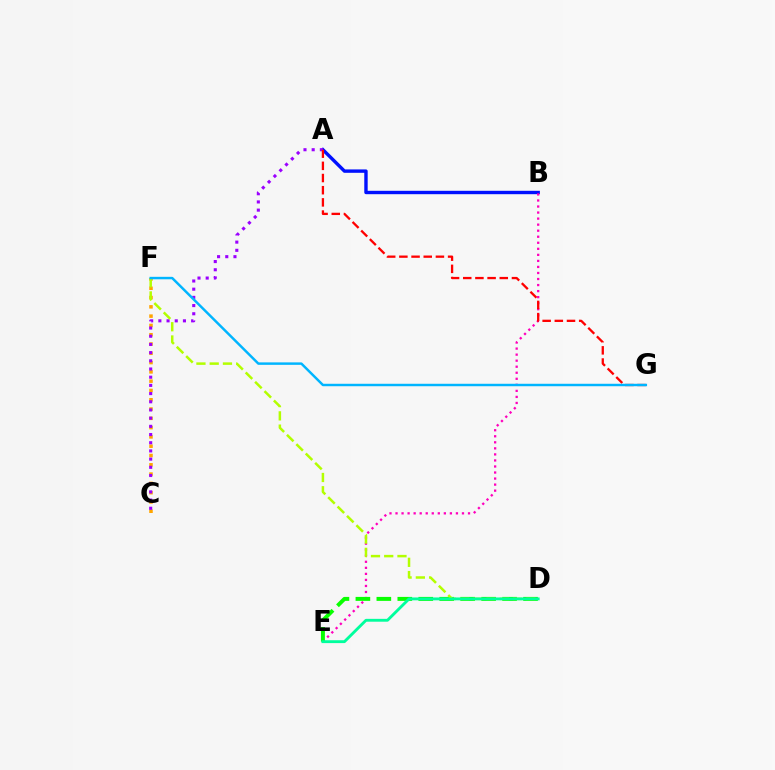{('C', 'F'): [{'color': '#ffa500', 'line_style': 'dotted', 'thickness': 2.52}], ('A', 'B'): [{'color': '#0010ff', 'line_style': 'solid', 'thickness': 2.44}], ('B', 'E'): [{'color': '#ff00bd', 'line_style': 'dotted', 'thickness': 1.64}], ('D', 'E'): [{'color': '#08ff00', 'line_style': 'dashed', 'thickness': 2.85}, {'color': '#00ff9d', 'line_style': 'solid', 'thickness': 2.06}], ('A', 'C'): [{'color': '#9b00ff', 'line_style': 'dotted', 'thickness': 2.23}], ('D', 'F'): [{'color': '#b3ff00', 'line_style': 'dashed', 'thickness': 1.8}], ('A', 'G'): [{'color': '#ff0000', 'line_style': 'dashed', 'thickness': 1.65}], ('F', 'G'): [{'color': '#00b5ff', 'line_style': 'solid', 'thickness': 1.77}]}